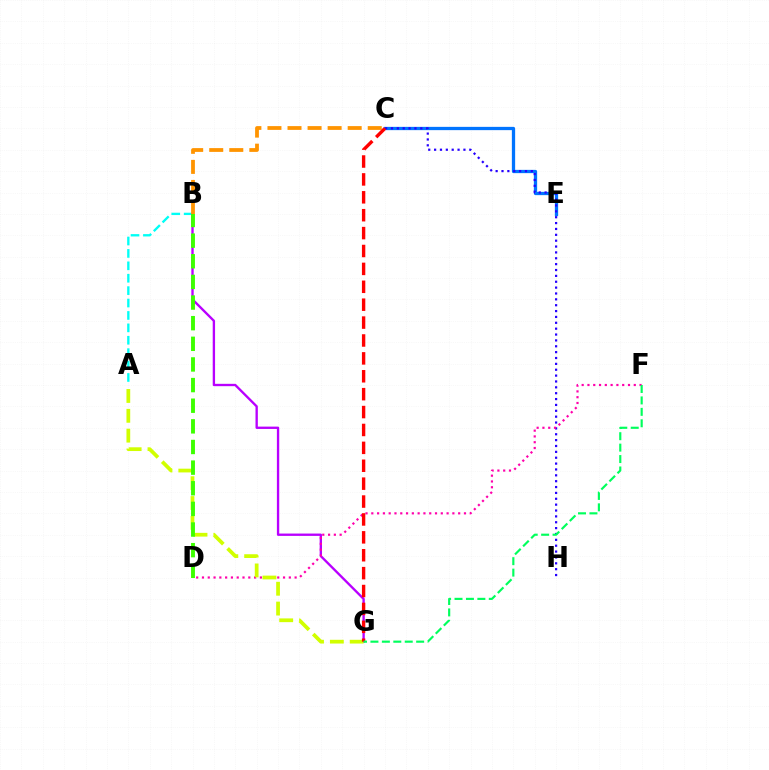{('A', 'B'): [{'color': '#00fff6', 'line_style': 'dashed', 'thickness': 1.69}], ('B', 'G'): [{'color': '#b900ff', 'line_style': 'solid', 'thickness': 1.69}], ('C', 'E'): [{'color': '#0074ff', 'line_style': 'solid', 'thickness': 2.35}], ('C', 'H'): [{'color': '#2500ff', 'line_style': 'dotted', 'thickness': 1.59}], ('D', 'F'): [{'color': '#ff00ac', 'line_style': 'dotted', 'thickness': 1.57}], ('A', 'G'): [{'color': '#d1ff00', 'line_style': 'dashed', 'thickness': 2.7}], ('B', 'C'): [{'color': '#ff9400', 'line_style': 'dashed', 'thickness': 2.72}], ('C', 'G'): [{'color': '#ff0000', 'line_style': 'dashed', 'thickness': 2.43}], ('F', 'G'): [{'color': '#00ff5c', 'line_style': 'dashed', 'thickness': 1.55}], ('B', 'D'): [{'color': '#3dff00', 'line_style': 'dashed', 'thickness': 2.8}]}